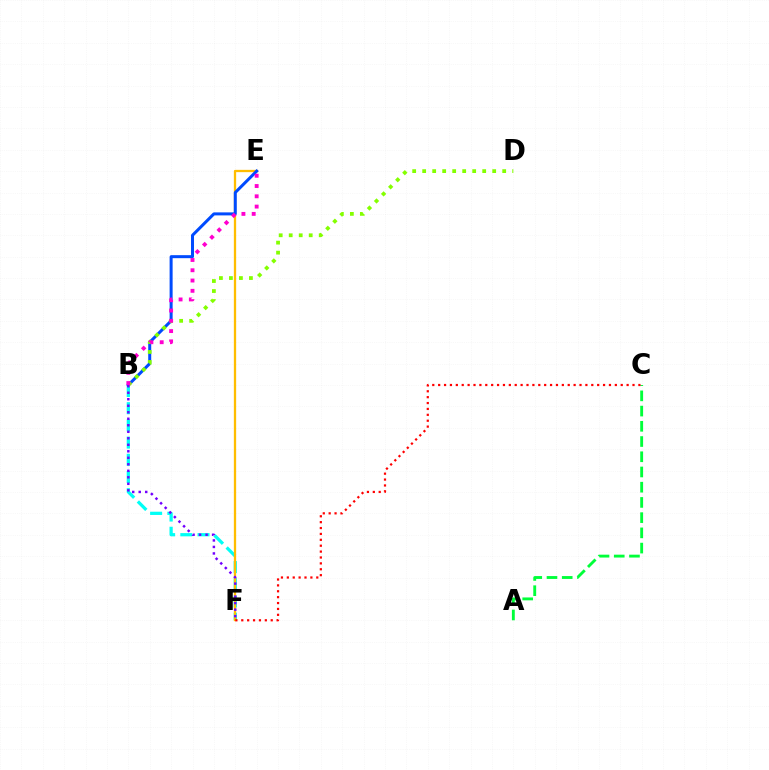{('B', 'F'): [{'color': '#00fff6', 'line_style': 'dashed', 'thickness': 2.34}, {'color': '#7200ff', 'line_style': 'dotted', 'thickness': 1.77}], ('A', 'C'): [{'color': '#00ff39', 'line_style': 'dashed', 'thickness': 2.07}], ('E', 'F'): [{'color': '#ffbd00', 'line_style': 'solid', 'thickness': 1.66}], ('C', 'F'): [{'color': '#ff0000', 'line_style': 'dotted', 'thickness': 1.6}], ('B', 'E'): [{'color': '#004bff', 'line_style': 'solid', 'thickness': 2.17}, {'color': '#ff00cf', 'line_style': 'dotted', 'thickness': 2.79}], ('B', 'D'): [{'color': '#84ff00', 'line_style': 'dotted', 'thickness': 2.72}]}